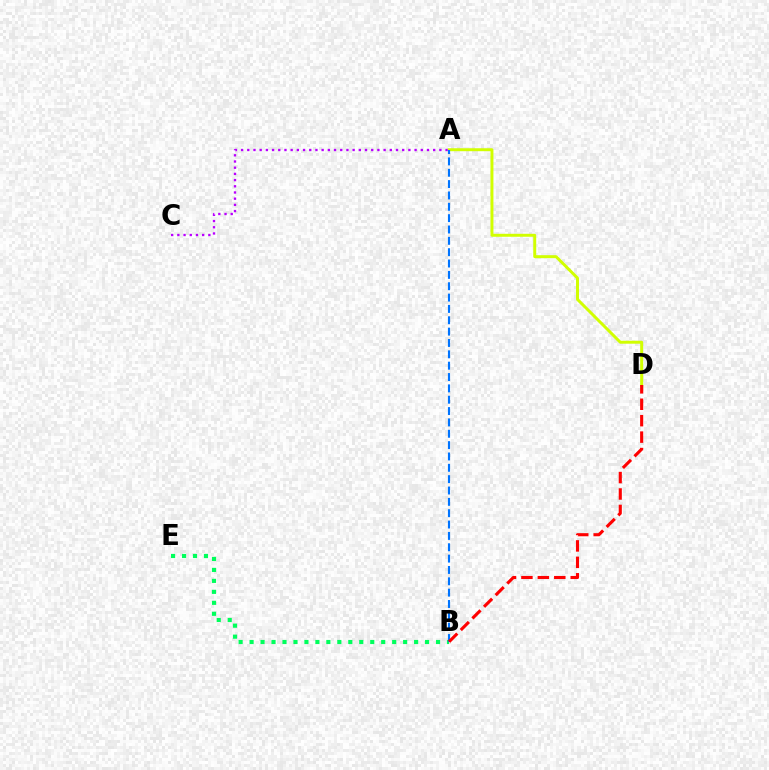{('A', 'D'): [{'color': '#d1ff00', 'line_style': 'solid', 'thickness': 2.13}], ('A', 'C'): [{'color': '#b900ff', 'line_style': 'dotted', 'thickness': 1.68}], ('B', 'E'): [{'color': '#00ff5c', 'line_style': 'dotted', 'thickness': 2.98}], ('A', 'B'): [{'color': '#0074ff', 'line_style': 'dashed', 'thickness': 1.54}], ('B', 'D'): [{'color': '#ff0000', 'line_style': 'dashed', 'thickness': 2.23}]}